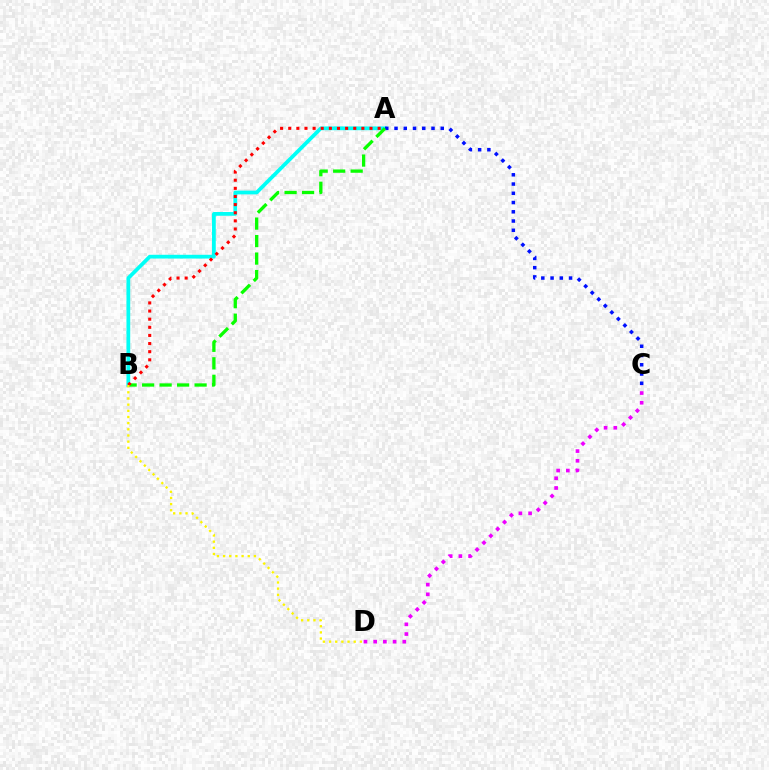{('A', 'B'): [{'color': '#00fff6', 'line_style': 'solid', 'thickness': 2.7}, {'color': '#08ff00', 'line_style': 'dashed', 'thickness': 2.38}, {'color': '#ff0000', 'line_style': 'dotted', 'thickness': 2.21}], ('A', 'C'): [{'color': '#0010ff', 'line_style': 'dotted', 'thickness': 2.51}], ('C', 'D'): [{'color': '#ee00ff', 'line_style': 'dotted', 'thickness': 2.64}], ('B', 'D'): [{'color': '#fcf500', 'line_style': 'dotted', 'thickness': 1.68}]}